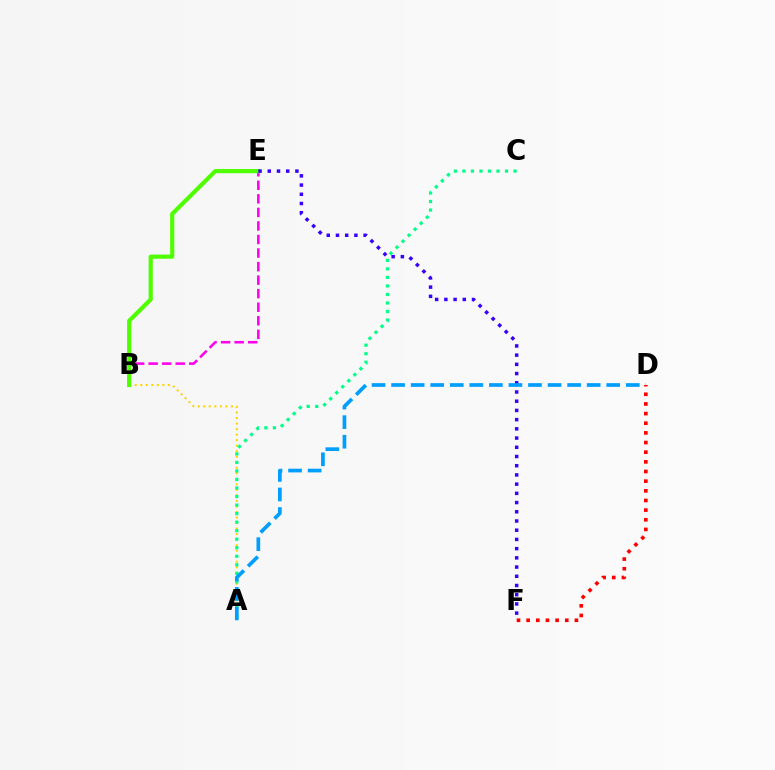{('D', 'F'): [{'color': '#ff0000', 'line_style': 'dotted', 'thickness': 2.62}], ('A', 'B'): [{'color': '#ffd500', 'line_style': 'dotted', 'thickness': 1.5}], ('A', 'C'): [{'color': '#00ff86', 'line_style': 'dotted', 'thickness': 2.32}], ('B', 'E'): [{'color': '#ff00ed', 'line_style': 'dashed', 'thickness': 1.84}, {'color': '#4fff00', 'line_style': 'solid', 'thickness': 3.0}], ('E', 'F'): [{'color': '#3700ff', 'line_style': 'dotted', 'thickness': 2.5}], ('A', 'D'): [{'color': '#009eff', 'line_style': 'dashed', 'thickness': 2.66}]}